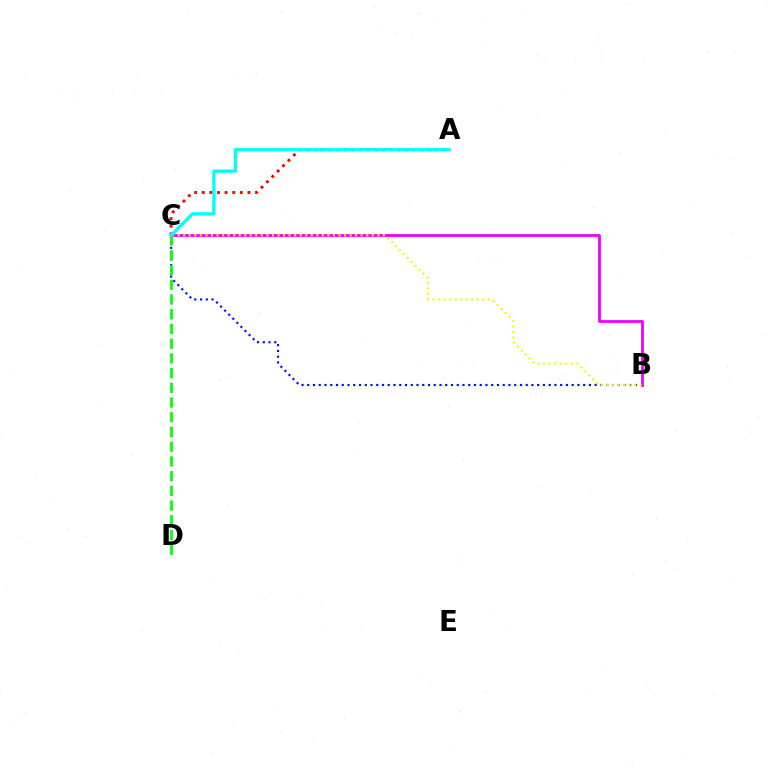{('A', 'C'): [{'color': '#ff0000', 'line_style': 'dotted', 'thickness': 2.07}, {'color': '#00fff6', 'line_style': 'solid', 'thickness': 2.36}], ('B', 'C'): [{'color': '#ee00ff', 'line_style': 'solid', 'thickness': 2.01}, {'color': '#0010ff', 'line_style': 'dotted', 'thickness': 1.56}, {'color': '#fcf500', 'line_style': 'dotted', 'thickness': 1.51}], ('C', 'D'): [{'color': '#08ff00', 'line_style': 'dashed', 'thickness': 2.0}]}